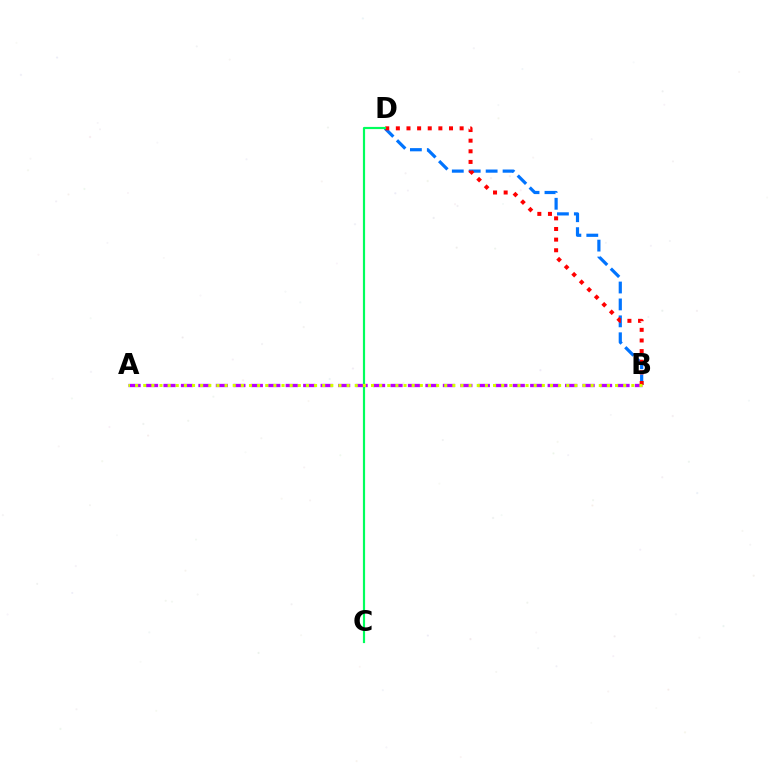{('B', 'D'): [{'color': '#0074ff', 'line_style': 'dashed', 'thickness': 2.3}, {'color': '#ff0000', 'line_style': 'dotted', 'thickness': 2.89}], ('A', 'B'): [{'color': '#b900ff', 'line_style': 'dashed', 'thickness': 2.37}, {'color': '#d1ff00', 'line_style': 'dotted', 'thickness': 2.21}], ('C', 'D'): [{'color': '#00ff5c', 'line_style': 'solid', 'thickness': 1.57}]}